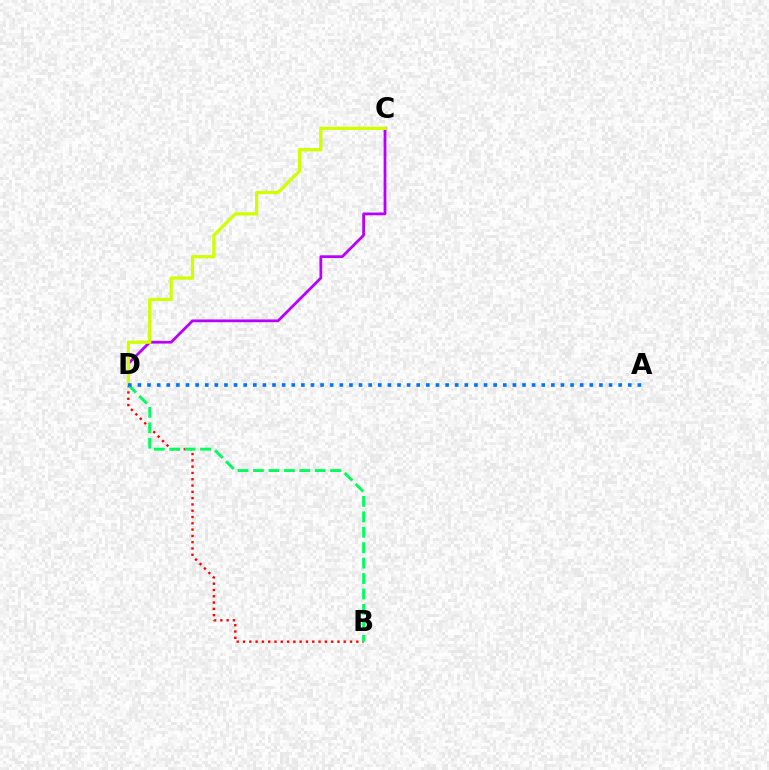{('B', 'D'): [{'color': '#ff0000', 'line_style': 'dotted', 'thickness': 1.71}, {'color': '#00ff5c', 'line_style': 'dashed', 'thickness': 2.1}], ('C', 'D'): [{'color': '#b900ff', 'line_style': 'solid', 'thickness': 1.99}, {'color': '#d1ff00', 'line_style': 'solid', 'thickness': 2.34}], ('A', 'D'): [{'color': '#0074ff', 'line_style': 'dotted', 'thickness': 2.61}]}